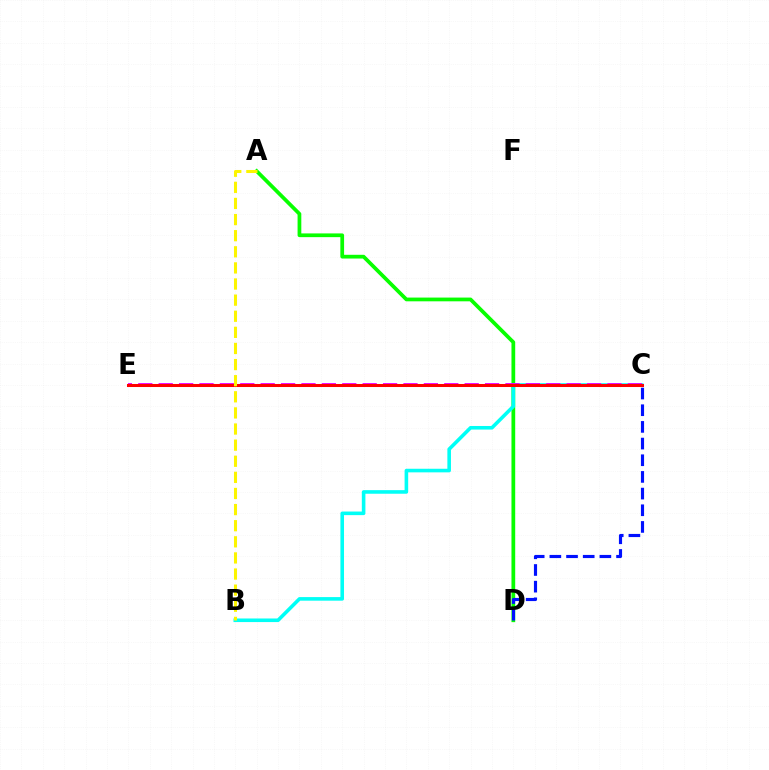{('A', 'D'): [{'color': '#08ff00', 'line_style': 'solid', 'thickness': 2.69}], ('B', 'C'): [{'color': '#00fff6', 'line_style': 'solid', 'thickness': 2.58}], ('C', 'E'): [{'color': '#ee00ff', 'line_style': 'dashed', 'thickness': 2.77}, {'color': '#ff0000', 'line_style': 'solid', 'thickness': 2.18}], ('C', 'D'): [{'color': '#0010ff', 'line_style': 'dashed', 'thickness': 2.27}], ('A', 'B'): [{'color': '#fcf500', 'line_style': 'dashed', 'thickness': 2.19}]}